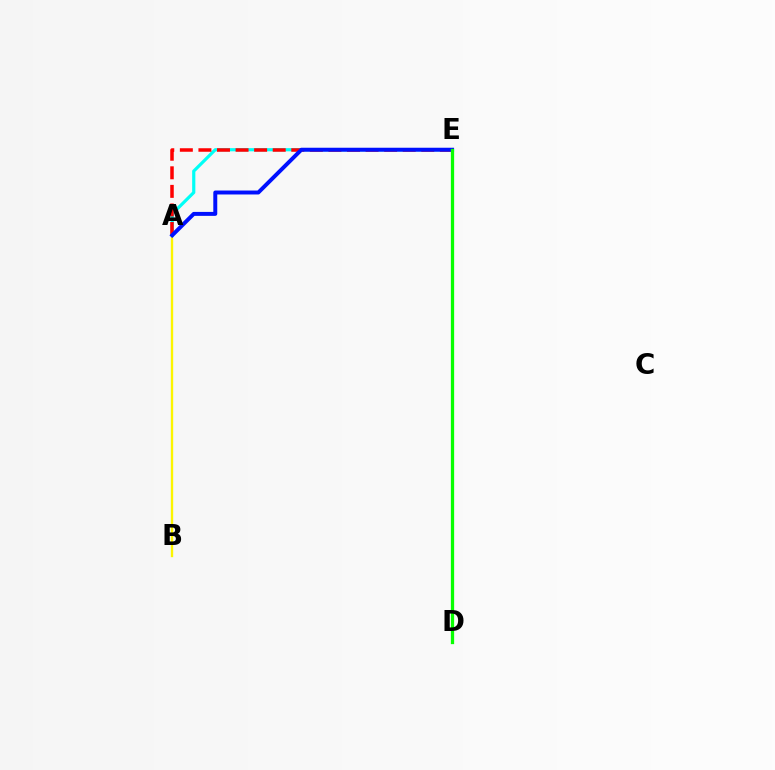{('A', 'E'): [{'color': '#00fff6', 'line_style': 'solid', 'thickness': 2.29}, {'color': '#ff0000', 'line_style': 'dashed', 'thickness': 2.52}, {'color': '#0010ff', 'line_style': 'solid', 'thickness': 2.85}], ('D', 'E'): [{'color': '#ee00ff', 'line_style': 'dashed', 'thickness': 1.92}, {'color': '#08ff00', 'line_style': 'solid', 'thickness': 2.35}], ('A', 'B'): [{'color': '#fcf500', 'line_style': 'solid', 'thickness': 1.69}]}